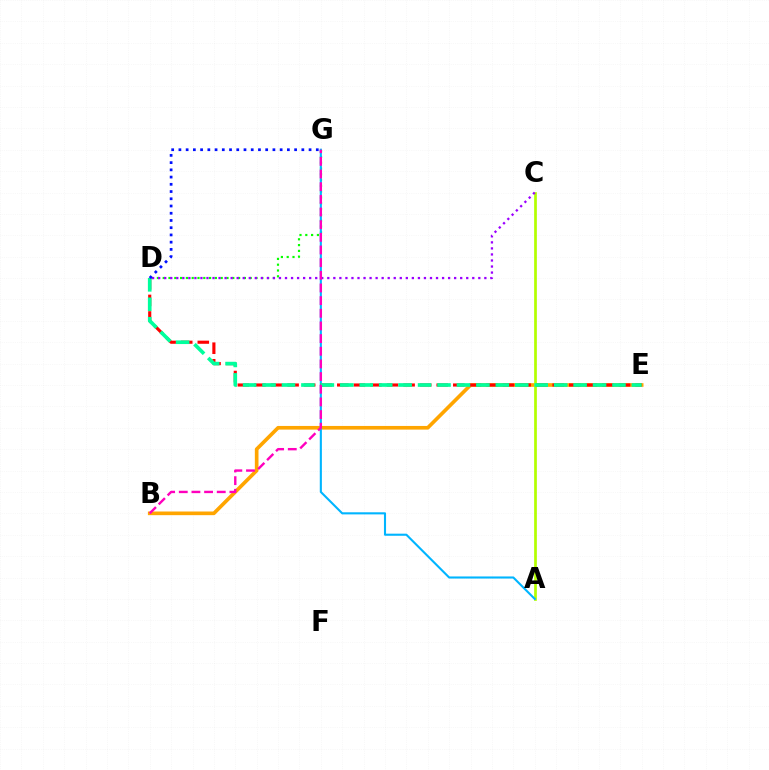{('B', 'E'): [{'color': '#ffa500', 'line_style': 'solid', 'thickness': 2.63}], ('D', 'G'): [{'color': '#08ff00', 'line_style': 'dotted', 'thickness': 1.58}, {'color': '#0010ff', 'line_style': 'dotted', 'thickness': 1.96}], ('A', 'C'): [{'color': '#b3ff00', 'line_style': 'solid', 'thickness': 1.95}], ('C', 'D'): [{'color': '#9b00ff', 'line_style': 'dotted', 'thickness': 1.64}], ('A', 'G'): [{'color': '#00b5ff', 'line_style': 'solid', 'thickness': 1.51}], ('D', 'E'): [{'color': '#ff0000', 'line_style': 'dashed', 'thickness': 2.25}, {'color': '#00ff9d', 'line_style': 'dashed', 'thickness': 2.64}], ('B', 'G'): [{'color': '#ff00bd', 'line_style': 'dashed', 'thickness': 1.72}]}